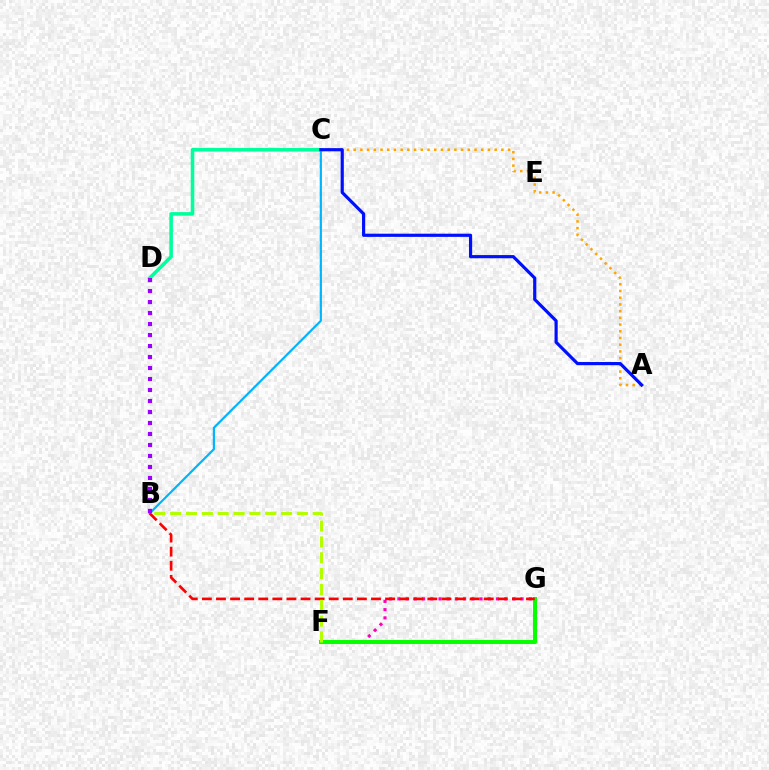{('F', 'G'): [{'color': '#ff00bd', 'line_style': 'dotted', 'thickness': 2.23}, {'color': '#08ff00', 'line_style': 'solid', 'thickness': 2.92}], ('A', 'C'): [{'color': '#ffa500', 'line_style': 'dotted', 'thickness': 1.82}, {'color': '#0010ff', 'line_style': 'solid', 'thickness': 2.29}], ('B', 'C'): [{'color': '#00b5ff', 'line_style': 'solid', 'thickness': 1.58}], ('C', 'D'): [{'color': '#00ff9d', 'line_style': 'solid', 'thickness': 2.57}], ('B', 'G'): [{'color': '#ff0000', 'line_style': 'dashed', 'thickness': 1.91}], ('B', 'F'): [{'color': '#b3ff00', 'line_style': 'dashed', 'thickness': 2.15}], ('B', 'D'): [{'color': '#9b00ff', 'line_style': 'dotted', 'thickness': 2.99}]}